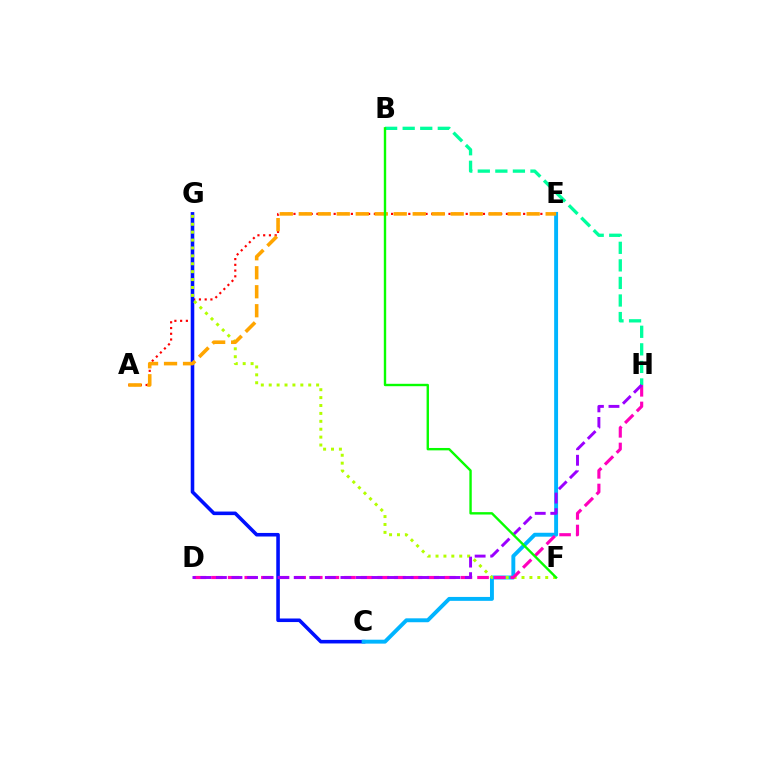{('A', 'E'): [{'color': '#ff0000', 'line_style': 'dotted', 'thickness': 1.56}, {'color': '#ffa500', 'line_style': 'dashed', 'thickness': 2.58}], ('C', 'G'): [{'color': '#0010ff', 'line_style': 'solid', 'thickness': 2.57}], ('B', 'H'): [{'color': '#00ff9d', 'line_style': 'dashed', 'thickness': 2.39}], ('C', 'E'): [{'color': '#00b5ff', 'line_style': 'solid', 'thickness': 2.82}], ('F', 'G'): [{'color': '#b3ff00', 'line_style': 'dotted', 'thickness': 2.15}], ('D', 'H'): [{'color': '#ff00bd', 'line_style': 'dashed', 'thickness': 2.26}, {'color': '#9b00ff', 'line_style': 'dashed', 'thickness': 2.11}], ('B', 'F'): [{'color': '#08ff00', 'line_style': 'solid', 'thickness': 1.72}]}